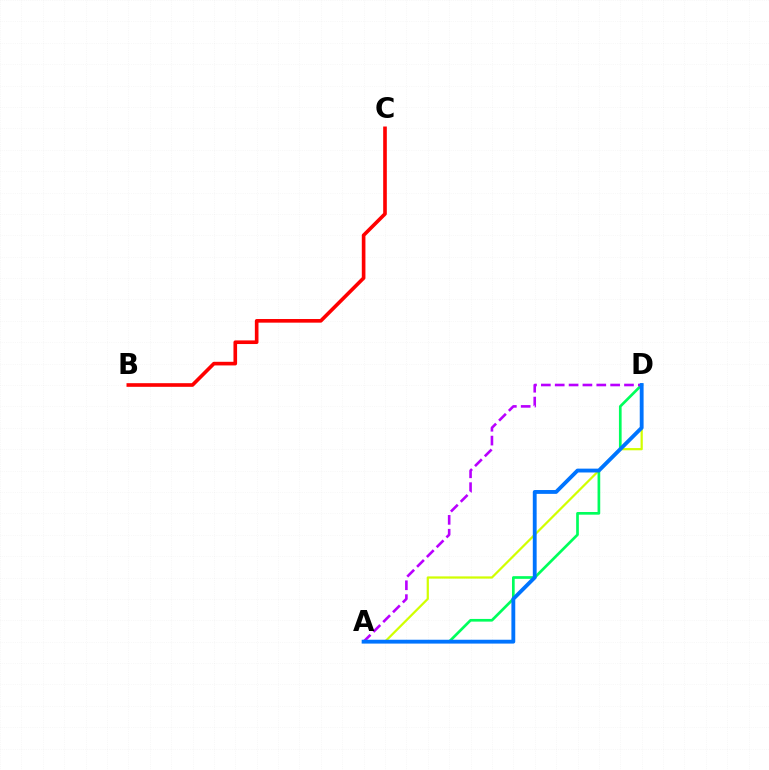{('A', 'D'): [{'color': '#d1ff00', 'line_style': 'solid', 'thickness': 1.6}, {'color': '#00ff5c', 'line_style': 'solid', 'thickness': 1.93}, {'color': '#b900ff', 'line_style': 'dashed', 'thickness': 1.88}, {'color': '#0074ff', 'line_style': 'solid', 'thickness': 2.77}], ('B', 'C'): [{'color': '#ff0000', 'line_style': 'solid', 'thickness': 2.62}]}